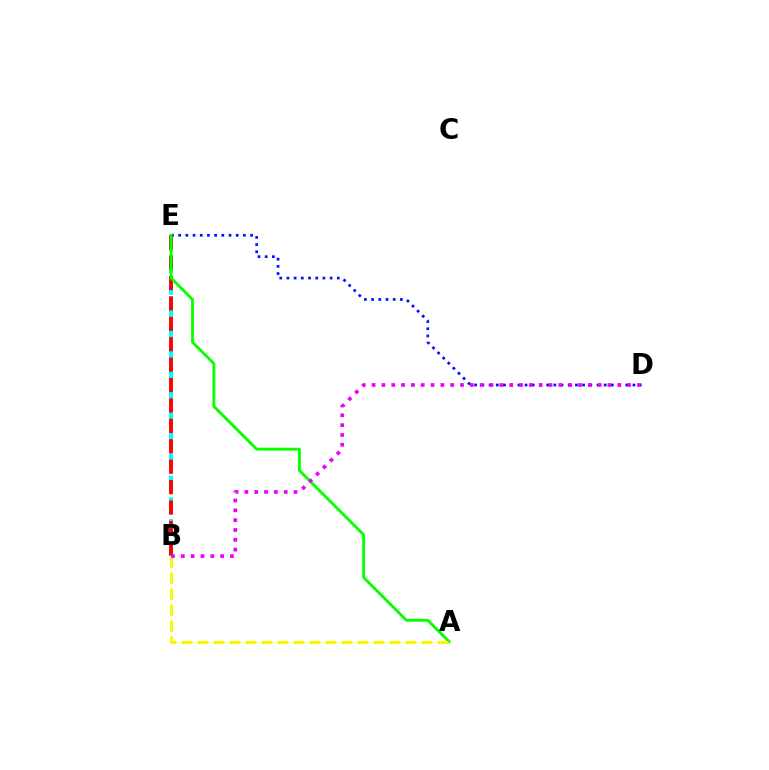{('B', 'E'): [{'color': '#00fff6', 'line_style': 'dashed', 'thickness': 2.96}, {'color': '#ff0000', 'line_style': 'dashed', 'thickness': 2.77}], ('D', 'E'): [{'color': '#0010ff', 'line_style': 'dotted', 'thickness': 1.95}], ('A', 'E'): [{'color': '#08ff00', 'line_style': 'solid', 'thickness': 2.07}], ('A', 'B'): [{'color': '#fcf500', 'line_style': 'dashed', 'thickness': 2.17}], ('B', 'D'): [{'color': '#ee00ff', 'line_style': 'dotted', 'thickness': 2.67}]}